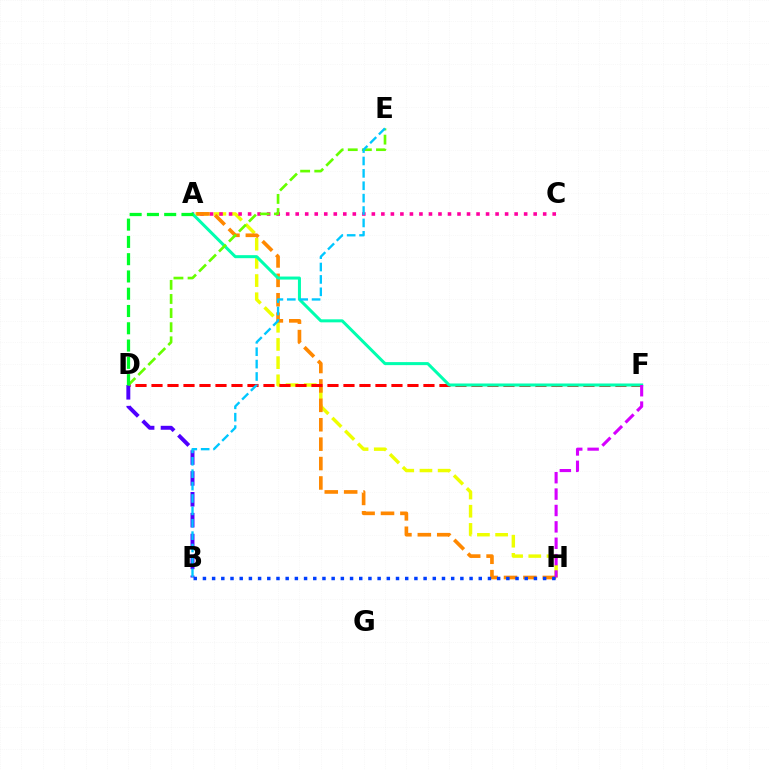{('A', 'H'): [{'color': '#eeff00', 'line_style': 'dashed', 'thickness': 2.47}, {'color': '#ff8800', 'line_style': 'dashed', 'thickness': 2.64}], ('A', 'C'): [{'color': '#ff00a0', 'line_style': 'dotted', 'thickness': 2.59}], ('D', 'F'): [{'color': '#ff0000', 'line_style': 'dashed', 'thickness': 2.17}], ('B', 'D'): [{'color': '#4f00ff', 'line_style': 'dashed', 'thickness': 2.84}], ('A', 'F'): [{'color': '#00ffaf', 'line_style': 'solid', 'thickness': 2.18}], ('F', 'H'): [{'color': '#d600ff', 'line_style': 'dashed', 'thickness': 2.23}], ('B', 'H'): [{'color': '#003fff', 'line_style': 'dotted', 'thickness': 2.5}], ('D', 'E'): [{'color': '#66ff00', 'line_style': 'dashed', 'thickness': 1.92}], ('A', 'D'): [{'color': '#00ff27', 'line_style': 'dashed', 'thickness': 2.35}], ('B', 'E'): [{'color': '#00c7ff', 'line_style': 'dashed', 'thickness': 1.68}]}